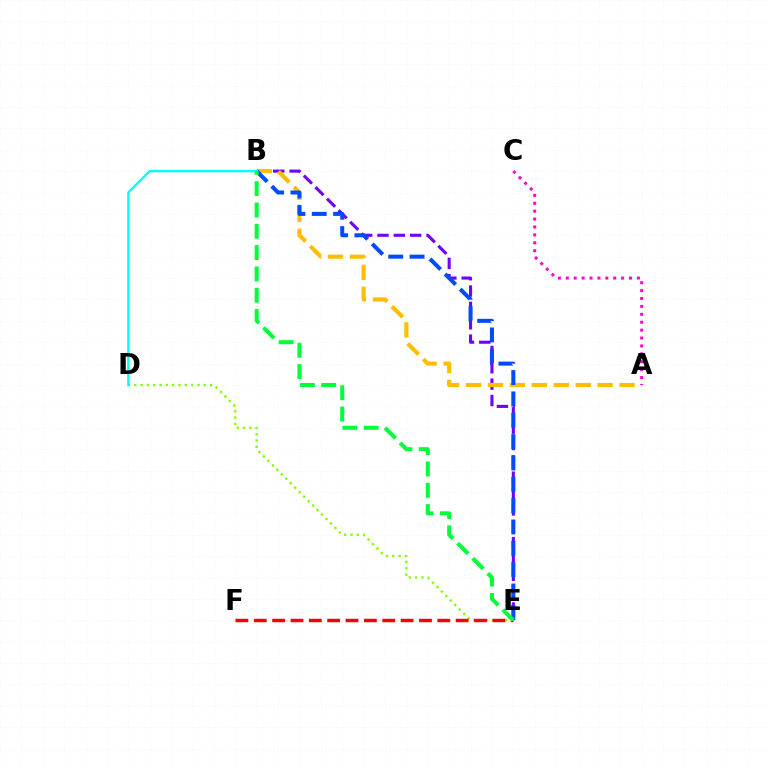{('B', 'E'): [{'color': '#7200ff', 'line_style': 'dashed', 'thickness': 2.22}, {'color': '#004bff', 'line_style': 'dashed', 'thickness': 2.9}, {'color': '#00ff39', 'line_style': 'dashed', 'thickness': 2.9}], ('D', 'E'): [{'color': '#84ff00', 'line_style': 'dotted', 'thickness': 1.72}], ('A', 'B'): [{'color': '#ffbd00', 'line_style': 'dashed', 'thickness': 2.98}], ('E', 'F'): [{'color': '#ff0000', 'line_style': 'dashed', 'thickness': 2.49}], ('A', 'C'): [{'color': '#ff00cf', 'line_style': 'dotted', 'thickness': 2.15}], ('B', 'D'): [{'color': '#00fff6', 'line_style': 'solid', 'thickness': 1.69}]}